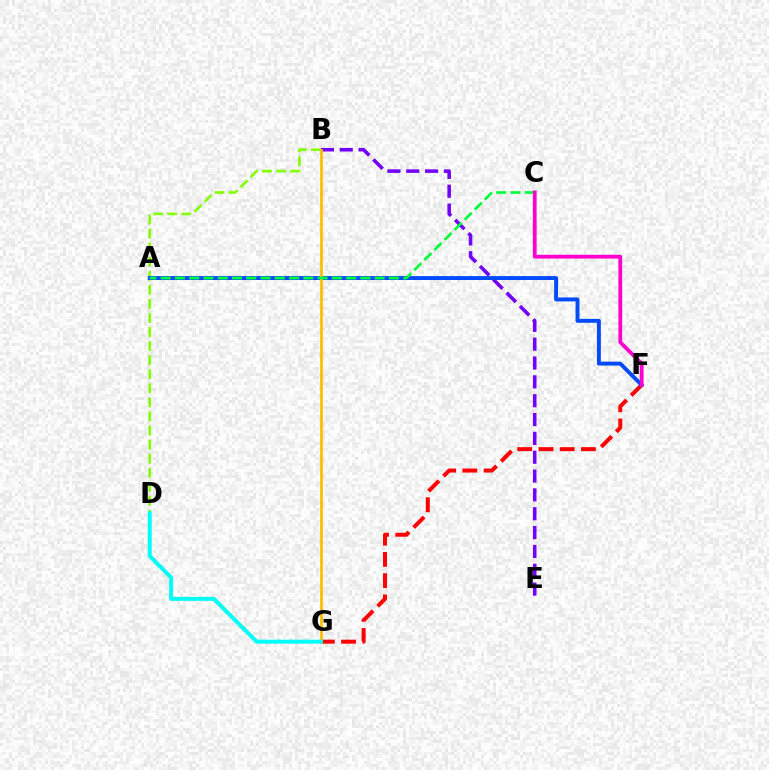{('F', 'G'): [{'color': '#ff0000', 'line_style': 'dashed', 'thickness': 2.88}], ('B', 'E'): [{'color': '#7200ff', 'line_style': 'dashed', 'thickness': 2.56}], ('B', 'D'): [{'color': '#84ff00', 'line_style': 'dashed', 'thickness': 1.91}], ('A', 'F'): [{'color': '#004bff', 'line_style': 'solid', 'thickness': 2.82}], ('B', 'G'): [{'color': '#ffbd00', 'line_style': 'solid', 'thickness': 1.96}], ('A', 'C'): [{'color': '#00ff39', 'line_style': 'dashed', 'thickness': 1.94}], ('D', 'G'): [{'color': '#00fff6', 'line_style': 'solid', 'thickness': 2.85}], ('C', 'F'): [{'color': '#ff00cf', 'line_style': 'solid', 'thickness': 2.74}]}